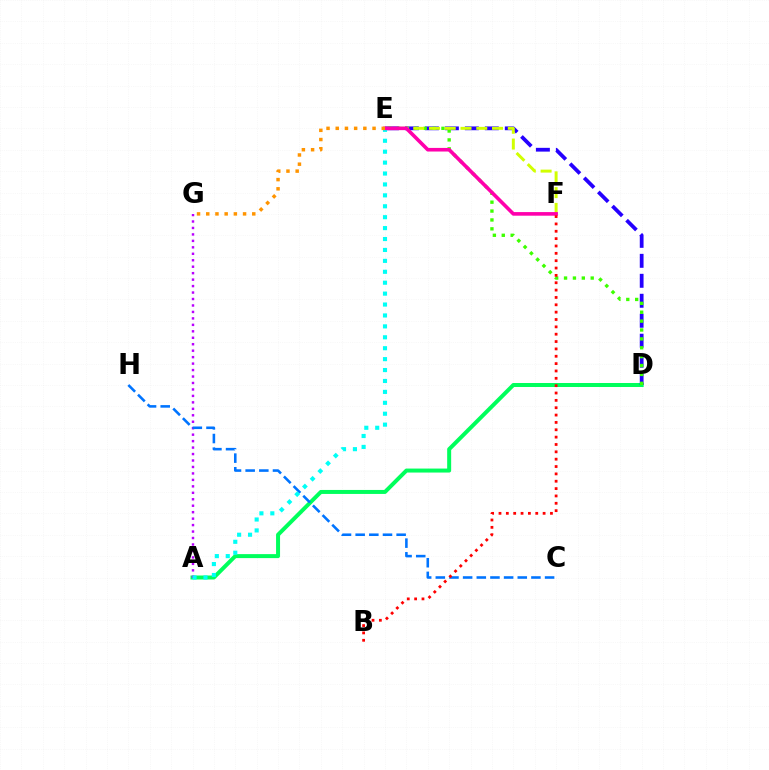{('A', 'D'): [{'color': '#00ff5c', 'line_style': 'solid', 'thickness': 2.87}], ('A', 'G'): [{'color': '#b900ff', 'line_style': 'dotted', 'thickness': 1.76}], ('D', 'E'): [{'color': '#2500ff', 'line_style': 'dashed', 'thickness': 2.71}, {'color': '#3dff00', 'line_style': 'dotted', 'thickness': 2.41}], ('C', 'H'): [{'color': '#0074ff', 'line_style': 'dashed', 'thickness': 1.86}], ('A', 'E'): [{'color': '#00fff6', 'line_style': 'dotted', 'thickness': 2.97}], ('E', 'F'): [{'color': '#d1ff00', 'line_style': 'dashed', 'thickness': 2.14}, {'color': '#ff00ac', 'line_style': 'solid', 'thickness': 2.6}], ('B', 'F'): [{'color': '#ff0000', 'line_style': 'dotted', 'thickness': 2.0}], ('E', 'G'): [{'color': '#ff9400', 'line_style': 'dotted', 'thickness': 2.5}]}